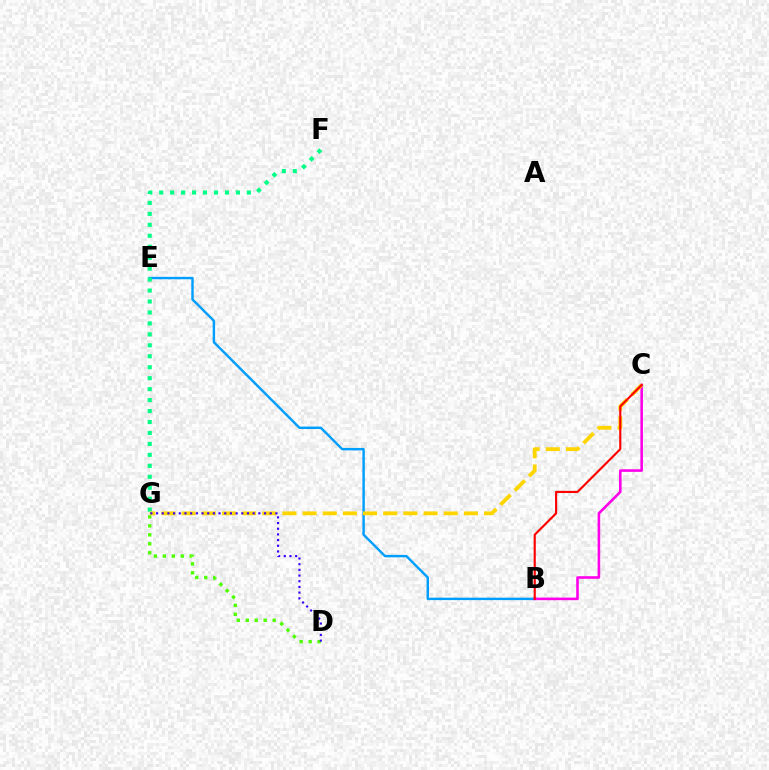{('B', 'E'): [{'color': '#009eff', 'line_style': 'solid', 'thickness': 1.74}], ('B', 'C'): [{'color': '#ff00ed', 'line_style': 'solid', 'thickness': 1.87}, {'color': '#ff0000', 'line_style': 'solid', 'thickness': 1.55}], ('F', 'G'): [{'color': '#00ff86', 'line_style': 'dotted', 'thickness': 2.98}], ('D', 'G'): [{'color': '#4fff00', 'line_style': 'dotted', 'thickness': 2.44}, {'color': '#3700ff', 'line_style': 'dotted', 'thickness': 1.54}], ('C', 'G'): [{'color': '#ffd500', 'line_style': 'dashed', 'thickness': 2.74}]}